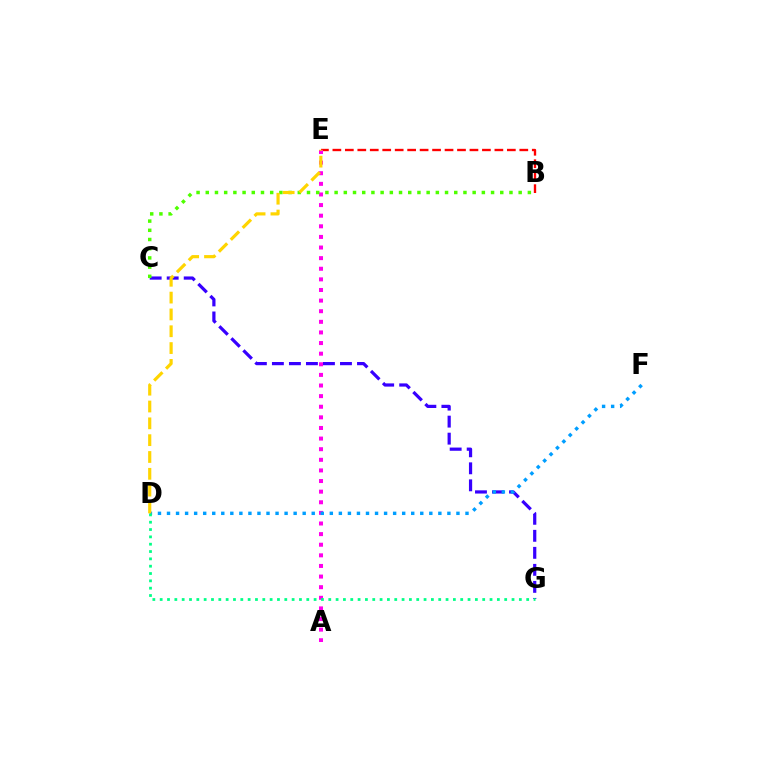{('C', 'G'): [{'color': '#3700ff', 'line_style': 'dashed', 'thickness': 2.31}], ('B', 'E'): [{'color': '#ff0000', 'line_style': 'dashed', 'thickness': 1.69}], ('A', 'E'): [{'color': '#ff00ed', 'line_style': 'dotted', 'thickness': 2.88}], ('D', 'F'): [{'color': '#009eff', 'line_style': 'dotted', 'thickness': 2.46}], ('D', 'G'): [{'color': '#00ff86', 'line_style': 'dotted', 'thickness': 1.99}], ('B', 'C'): [{'color': '#4fff00', 'line_style': 'dotted', 'thickness': 2.5}], ('D', 'E'): [{'color': '#ffd500', 'line_style': 'dashed', 'thickness': 2.29}]}